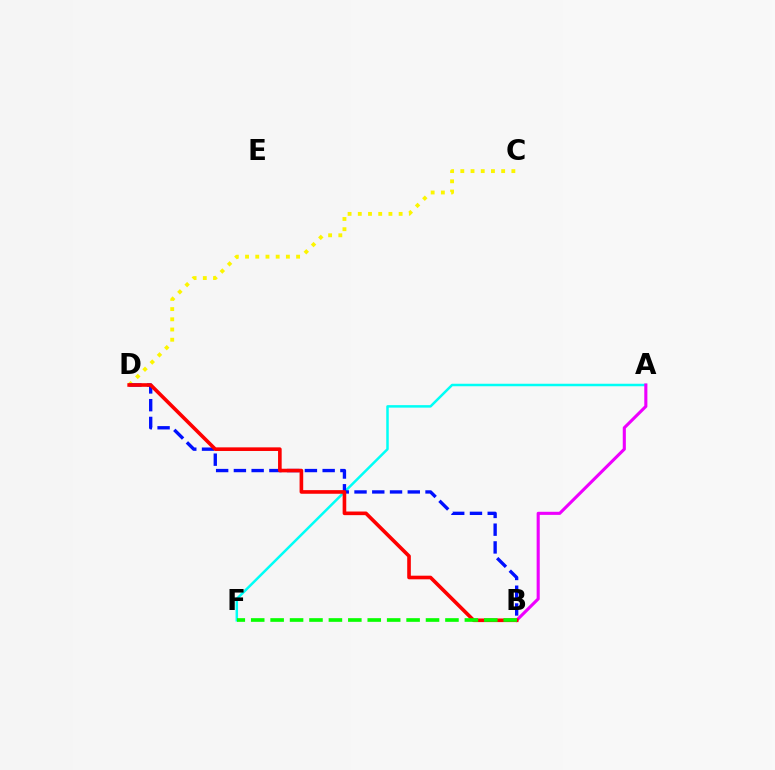{('A', 'F'): [{'color': '#00fff6', 'line_style': 'solid', 'thickness': 1.8}], ('A', 'B'): [{'color': '#ee00ff', 'line_style': 'solid', 'thickness': 2.23}], ('C', 'D'): [{'color': '#fcf500', 'line_style': 'dotted', 'thickness': 2.77}], ('B', 'D'): [{'color': '#0010ff', 'line_style': 'dashed', 'thickness': 2.41}, {'color': '#ff0000', 'line_style': 'solid', 'thickness': 2.61}], ('B', 'F'): [{'color': '#08ff00', 'line_style': 'dashed', 'thickness': 2.64}]}